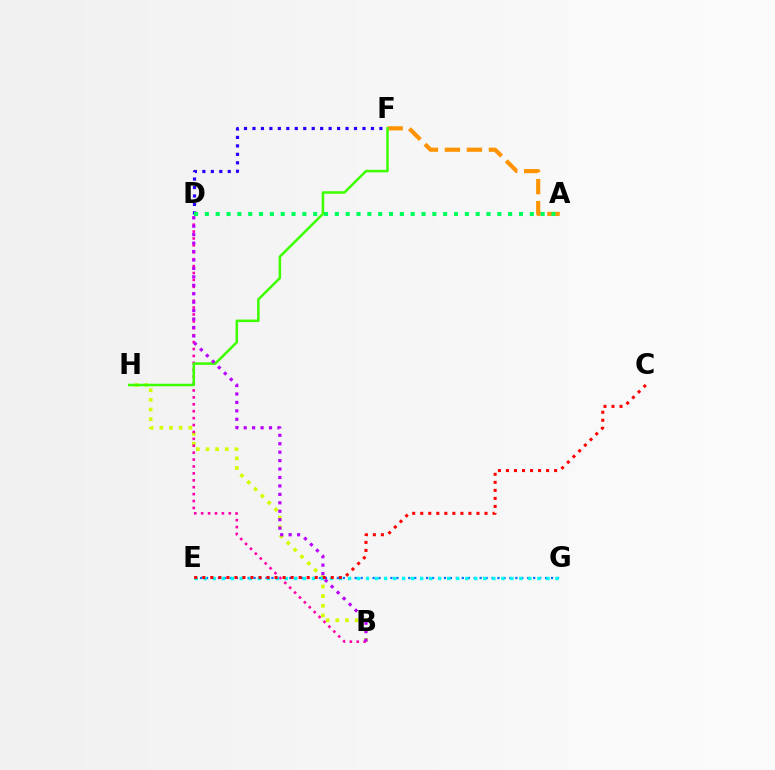{('B', 'H'): [{'color': '#d1ff00', 'line_style': 'dotted', 'thickness': 2.62}], ('D', 'F'): [{'color': '#2500ff', 'line_style': 'dotted', 'thickness': 2.3}], ('A', 'F'): [{'color': '#ff9400', 'line_style': 'dashed', 'thickness': 2.99}], ('E', 'G'): [{'color': '#0074ff', 'line_style': 'dotted', 'thickness': 1.62}, {'color': '#00fff6', 'line_style': 'dotted', 'thickness': 2.45}], ('B', 'D'): [{'color': '#ff00ac', 'line_style': 'dotted', 'thickness': 1.88}, {'color': '#b900ff', 'line_style': 'dotted', 'thickness': 2.29}], ('F', 'H'): [{'color': '#3dff00', 'line_style': 'solid', 'thickness': 1.82}], ('A', 'D'): [{'color': '#00ff5c', 'line_style': 'dotted', 'thickness': 2.94}], ('C', 'E'): [{'color': '#ff0000', 'line_style': 'dotted', 'thickness': 2.18}]}